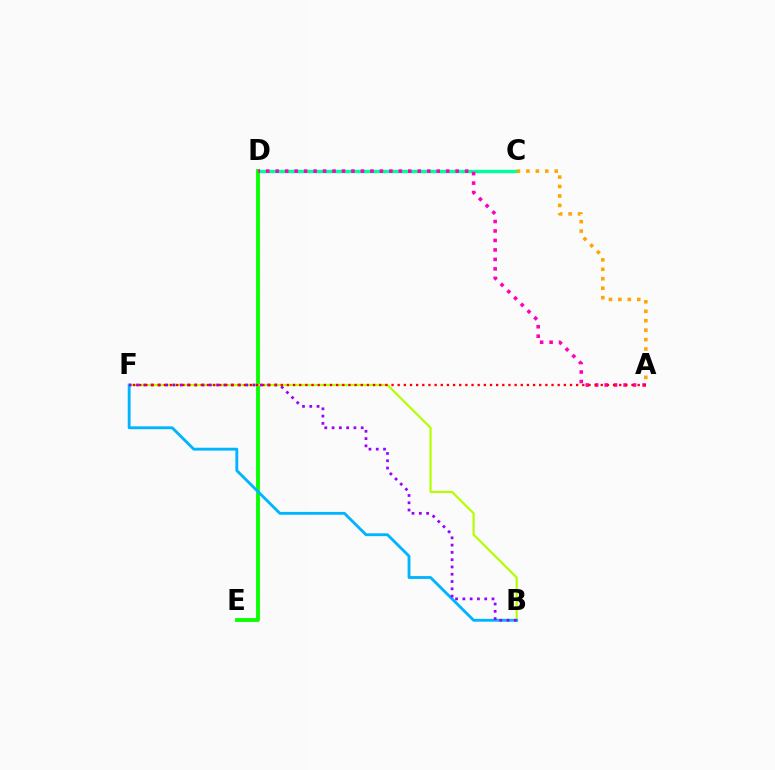{('C', 'D'): [{'color': '#00ff9d', 'line_style': 'solid', 'thickness': 2.43}], ('D', 'E'): [{'color': '#0010ff', 'line_style': 'dotted', 'thickness': 1.52}, {'color': '#08ff00', 'line_style': 'solid', 'thickness': 2.75}], ('A', 'C'): [{'color': '#ffa500', 'line_style': 'dotted', 'thickness': 2.57}], ('B', 'F'): [{'color': '#b3ff00', 'line_style': 'solid', 'thickness': 1.56}, {'color': '#00b5ff', 'line_style': 'solid', 'thickness': 2.06}, {'color': '#9b00ff', 'line_style': 'dotted', 'thickness': 1.98}], ('A', 'D'): [{'color': '#ff00bd', 'line_style': 'dotted', 'thickness': 2.57}], ('A', 'F'): [{'color': '#ff0000', 'line_style': 'dotted', 'thickness': 1.67}]}